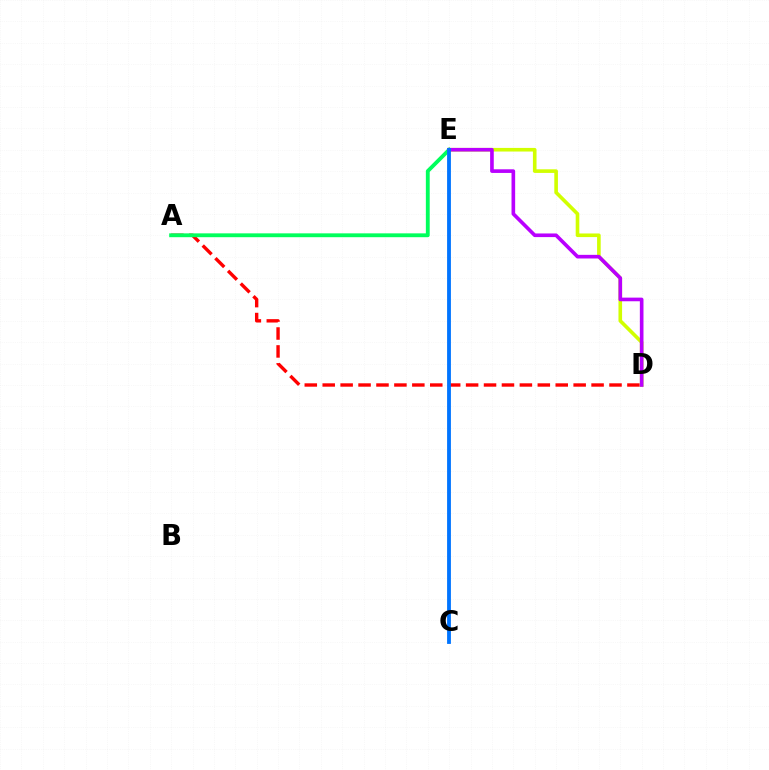{('A', 'D'): [{'color': '#ff0000', 'line_style': 'dashed', 'thickness': 2.44}], ('A', 'E'): [{'color': '#00ff5c', 'line_style': 'solid', 'thickness': 2.77}], ('D', 'E'): [{'color': '#d1ff00', 'line_style': 'solid', 'thickness': 2.6}, {'color': '#b900ff', 'line_style': 'solid', 'thickness': 2.62}], ('C', 'E'): [{'color': '#0074ff', 'line_style': 'solid', 'thickness': 2.75}]}